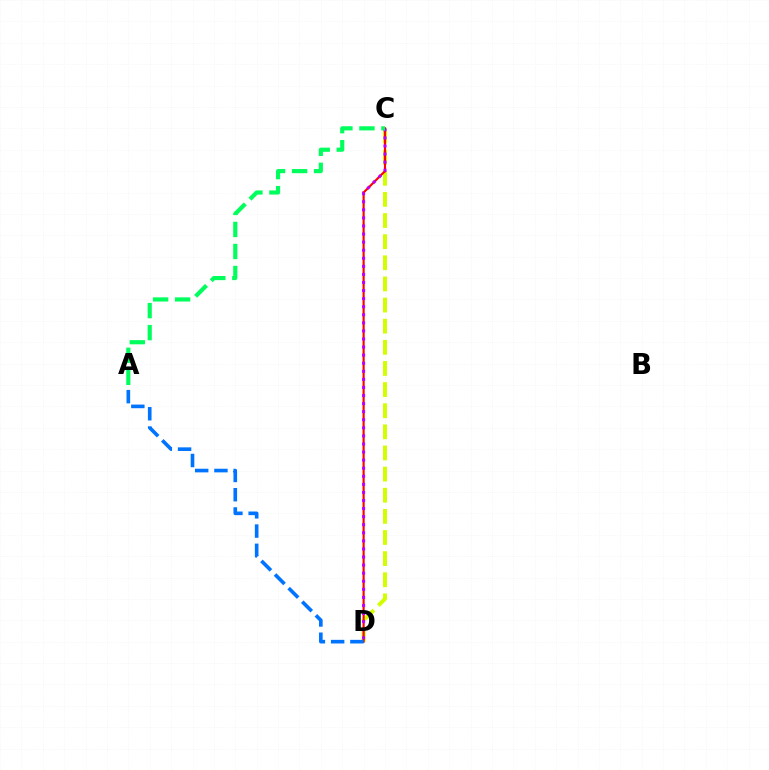{('C', 'D'): [{'color': '#d1ff00', 'line_style': 'dashed', 'thickness': 2.87}, {'color': '#ff0000', 'line_style': 'solid', 'thickness': 1.54}, {'color': '#b900ff', 'line_style': 'dotted', 'thickness': 2.19}], ('A', 'D'): [{'color': '#0074ff', 'line_style': 'dashed', 'thickness': 2.61}], ('A', 'C'): [{'color': '#00ff5c', 'line_style': 'dashed', 'thickness': 2.99}]}